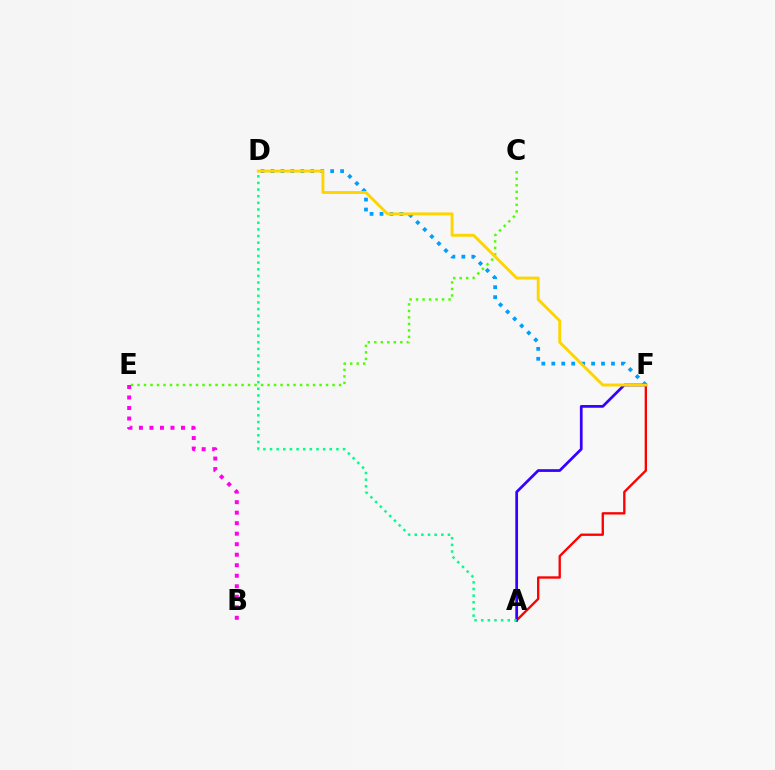{('D', 'F'): [{'color': '#009eff', 'line_style': 'dotted', 'thickness': 2.7}, {'color': '#ffd500', 'line_style': 'solid', 'thickness': 2.1}], ('A', 'F'): [{'color': '#ff0000', 'line_style': 'solid', 'thickness': 1.69}, {'color': '#3700ff', 'line_style': 'solid', 'thickness': 1.97}], ('C', 'E'): [{'color': '#4fff00', 'line_style': 'dotted', 'thickness': 1.77}], ('A', 'D'): [{'color': '#00ff86', 'line_style': 'dotted', 'thickness': 1.8}], ('B', 'E'): [{'color': '#ff00ed', 'line_style': 'dotted', 'thickness': 2.86}]}